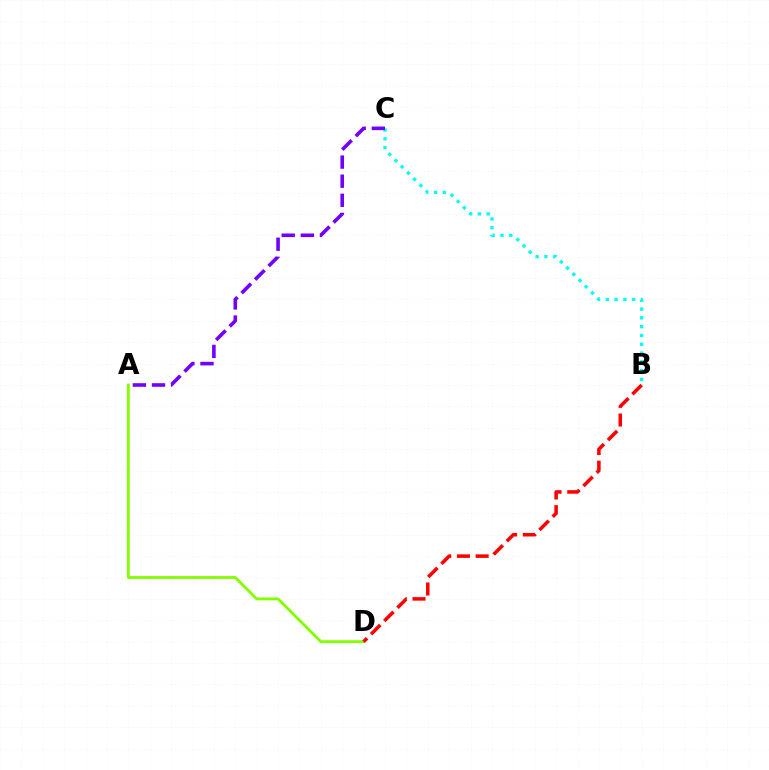{('B', 'C'): [{'color': '#00fff6', 'line_style': 'dotted', 'thickness': 2.39}], ('A', 'C'): [{'color': '#7200ff', 'line_style': 'dashed', 'thickness': 2.6}], ('A', 'D'): [{'color': '#84ff00', 'line_style': 'solid', 'thickness': 2.06}], ('B', 'D'): [{'color': '#ff0000', 'line_style': 'dashed', 'thickness': 2.54}]}